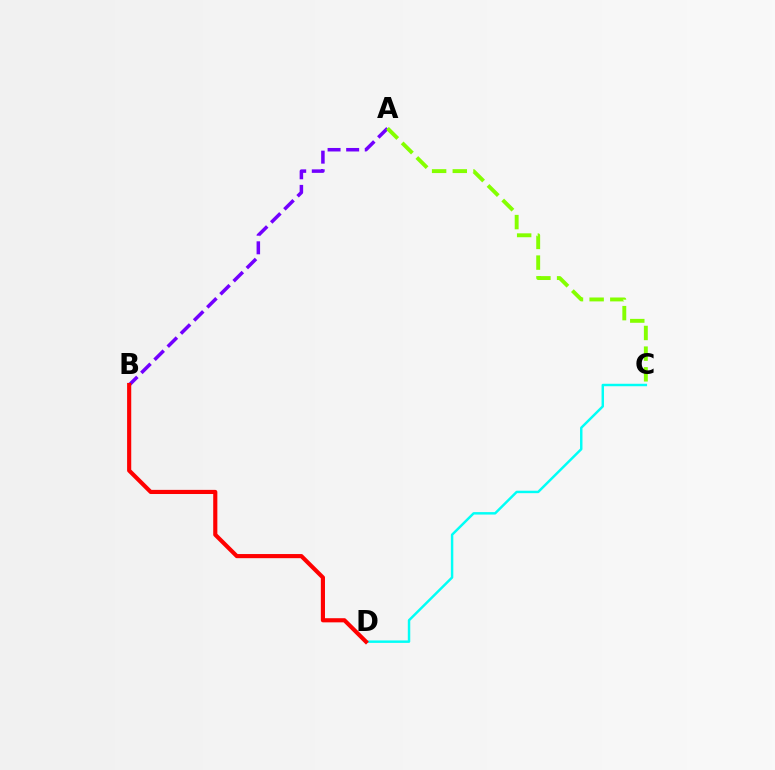{('C', 'D'): [{'color': '#00fff6', 'line_style': 'solid', 'thickness': 1.77}], ('A', 'B'): [{'color': '#7200ff', 'line_style': 'dashed', 'thickness': 2.52}], ('B', 'D'): [{'color': '#ff0000', 'line_style': 'solid', 'thickness': 2.98}], ('A', 'C'): [{'color': '#84ff00', 'line_style': 'dashed', 'thickness': 2.81}]}